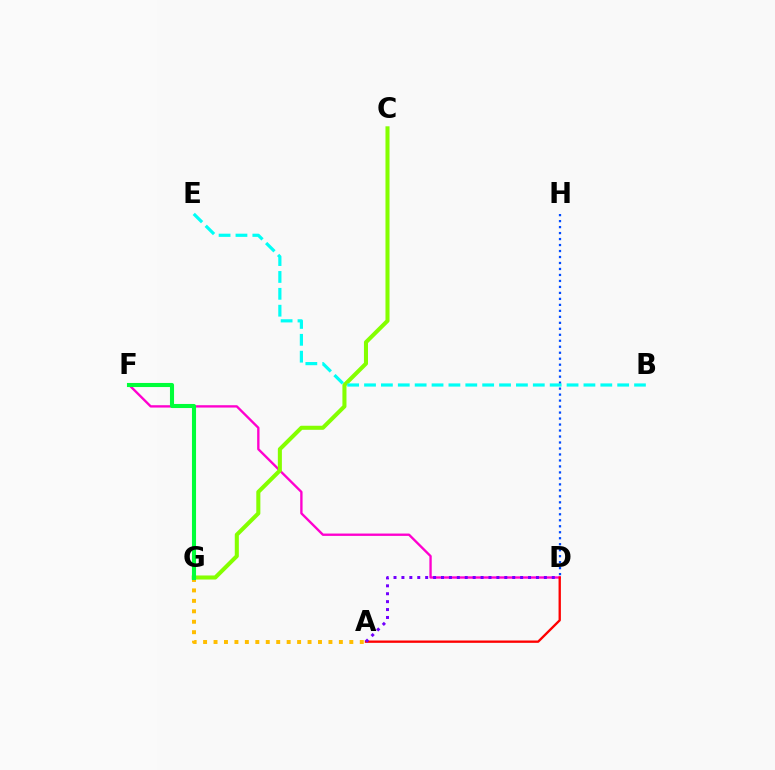{('D', 'F'): [{'color': '#ff00cf', 'line_style': 'solid', 'thickness': 1.69}], ('A', 'D'): [{'color': '#ff0000', 'line_style': 'solid', 'thickness': 1.68}, {'color': '#7200ff', 'line_style': 'dotted', 'thickness': 2.15}], ('A', 'G'): [{'color': '#ffbd00', 'line_style': 'dotted', 'thickness': 2.84}], ('C', 'G'): [{'color': '#84ff00', 'line_style': 'solid', 'thickness': 2.92}], ('D', 'H'): [{'color': '#004bff', 'line_style': 'dotted', 'thickness': 1.63}], ('B', 'E'): [{'color': '#00fff6', 'line_style': 'dashed', 'thickness': 2.29}], ('F', 'G'): [{'color': '#00ff39', 'line_style': 'solid', 'thickness': 2.94}]}